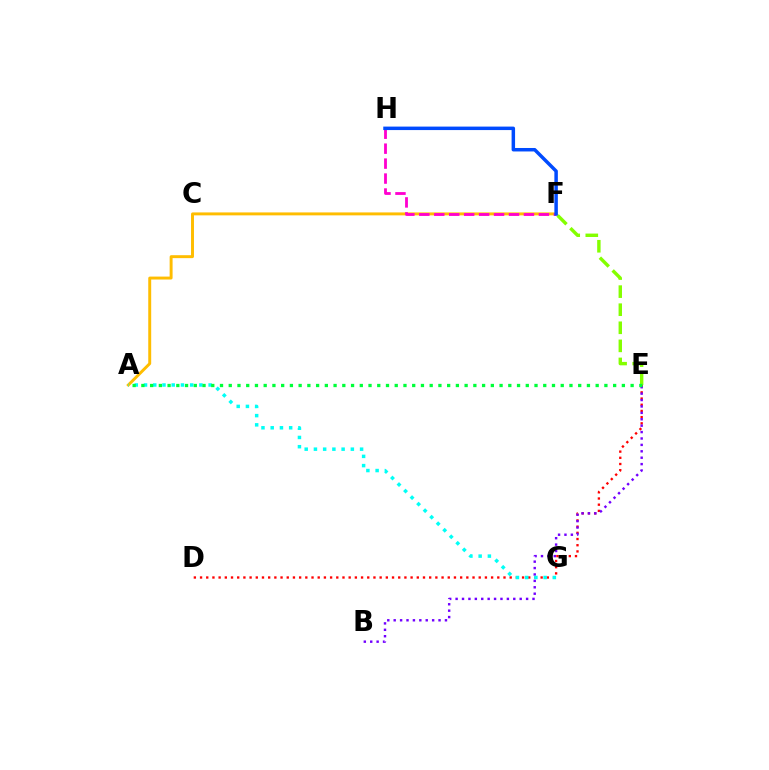{('E', 'F'): [{'color': '#84ff00', 'line_style': 'dashed', 'thickness': 2.46}], ('D', 'E'): [{'color': '#ff0000', 'line_style': 'dotted', 'thickness': 1.68}], ('B', 'E'): [{'color': '#7200ff', 'line_style': 'dotted', 'thickness': 1.74}], ('A', 'F'): [{'color': '#ffbd00', 'line_style': 'solid', 'thickness': 2.12}], ('A', 'G'): [{'color': '#00fff6', 'line_style': 'dotted', 'thickness': 2.51}], ('F', 'H'): [{'color': '#ff00cf', 'line_style': 'dashed', 'thickness': 2.03}, {'color': '#004bff', 'line_style': 'solid', 'thickness': 2.5}], ('A', 'E'): [{'color': '#00ff39', 'line_style': 'dotted', 'thickness': 2.37}]}